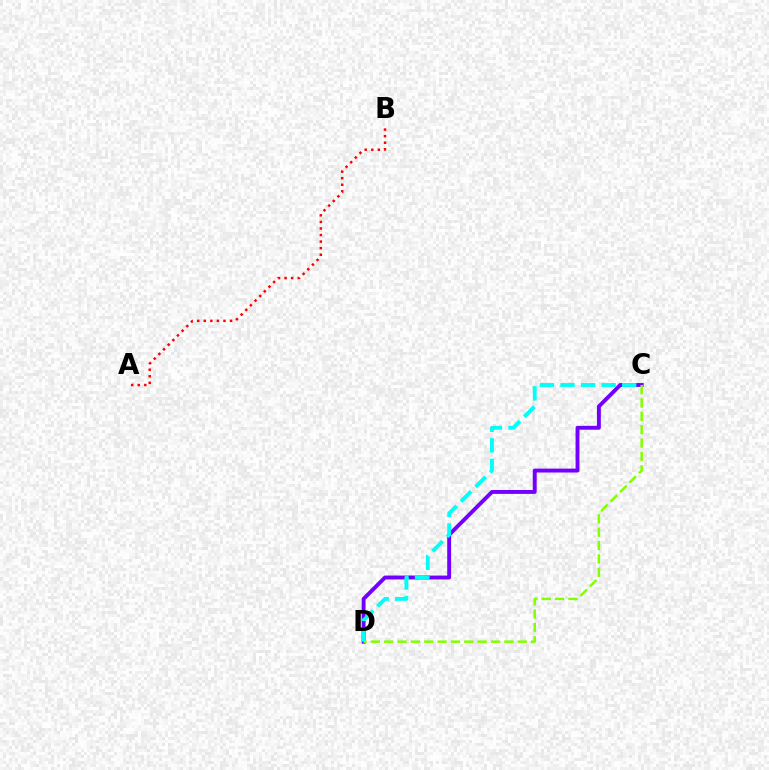{('C', 'D'): [{'color': '#7200ff', 'line_style': 'solid', 'thickness': 2.81}, {'color': '#84ff00', 'line_style': 'dashed', 'thickness': 1.81}, {'color': '#00fff6', 'line_style': 'dashed', 'thickness': 2.79}], ('A', 'B'): [{'color': '#ff0000', 'line_style': 'dotted', 'thickness': 1.79}]}